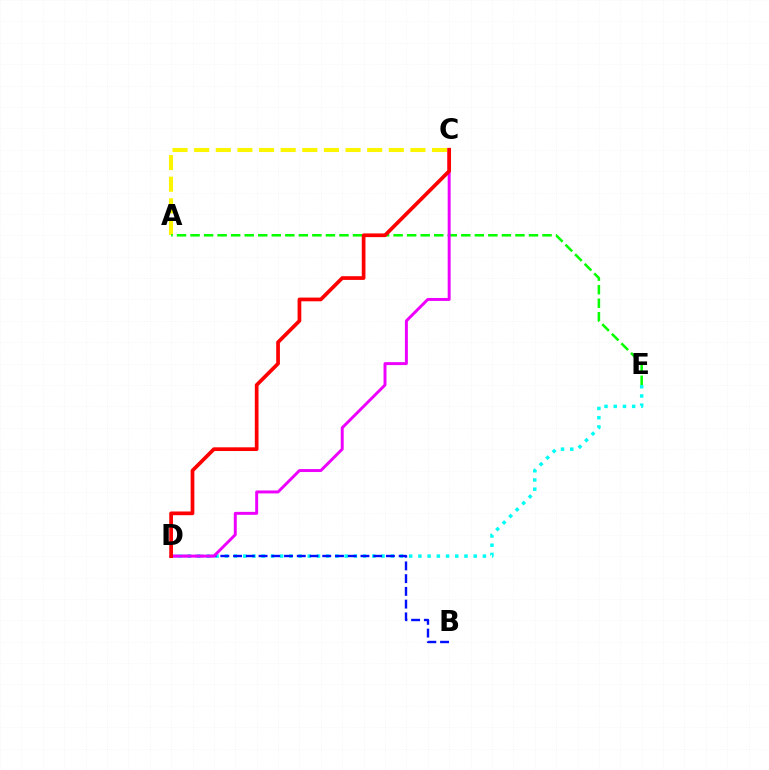{('D', 'E'): [{'color': '#00fff6', 'line_style': 'dotted', 'thickness': 2.5}], ('A', 'C'): [{'color': '#fcf500', 'line_style': 'dashed', 'thickness': 2.94}], ('B', 'D'): [{'color': '#0010ff', 'line_style': 'dashed', 'thickness': 1.73}], ('A', 'E'): [{'color': '#08ff00', 'line_style': 'dashed', 'thickness': 1.84}], ('C', 'D'): [{'color': '#ee00ff', 'line_style': 'solid', 'thickness': 2.12}, {'color': '#ff0000', 'line_style': 'solid', 'thickness': 2.67}]}